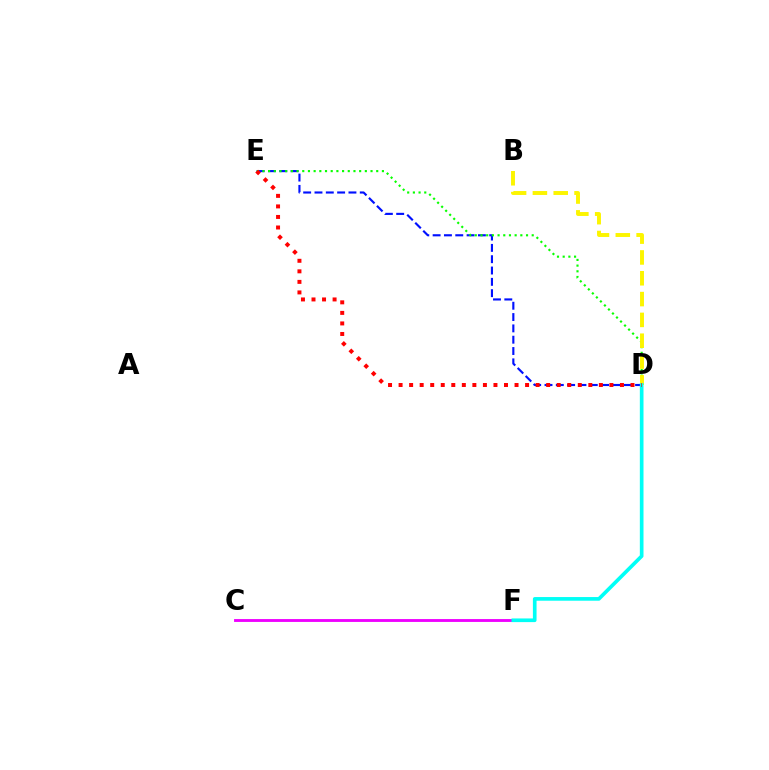{('D', 'E'): [{'color': '#0010ff', 'line_style': 'dashed', 'thickness': 1.54}, {'color': '#08ff00', 'line_style': 'dotted', 'thickness': 1.55}, {'color': '#ff0000', 'line_style': 'dotted', 'thickness': 2.86}], ('C', 'F'): [{'color': '#ee00ff', 'line_style': 'solid', 'thickness': 2.06}], ('B', 'D'): [{'color': '#fcf500', 'line_style': 'dashed', 'thickness': 2.83}], ('D', 'F'): [{'color': '#00fff6', 'line_style': 'solid', 'thickness': 2.64}]}